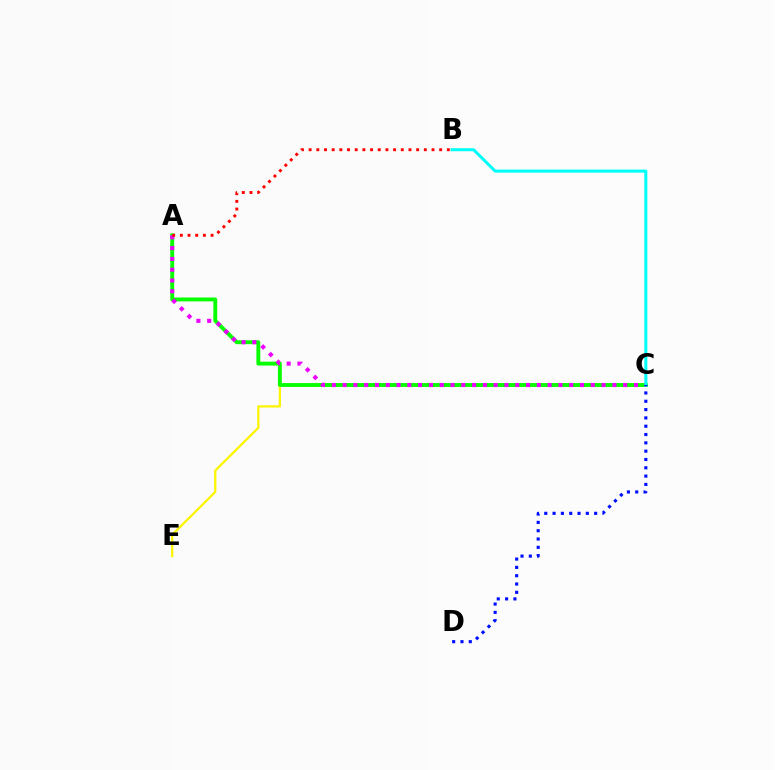{('C', 'E'): [{'color': '#fcf500', 'line_style': 'solid', 'thickness': 1.62}], ('A', 'C'): [{'color': '#08ff00', 'line_style': 'solid', 'thickness': 2.79}, {'color': '#ee00ff', 'line_style': 'dotted', 'thickness': 2.93}], ('B', 'C'): [{'color': '#00fff6', 'line_style': 'solid', 'thickness': 2.2}], ('A', 'B'): [{'color': '#ff0000', 'line_style': 'dotted', 'thickness': 2.09}], ('C', 'D'): [{'color': '#0010ff', 'line_style': 'dotted', 'thickness': 2.26}]}